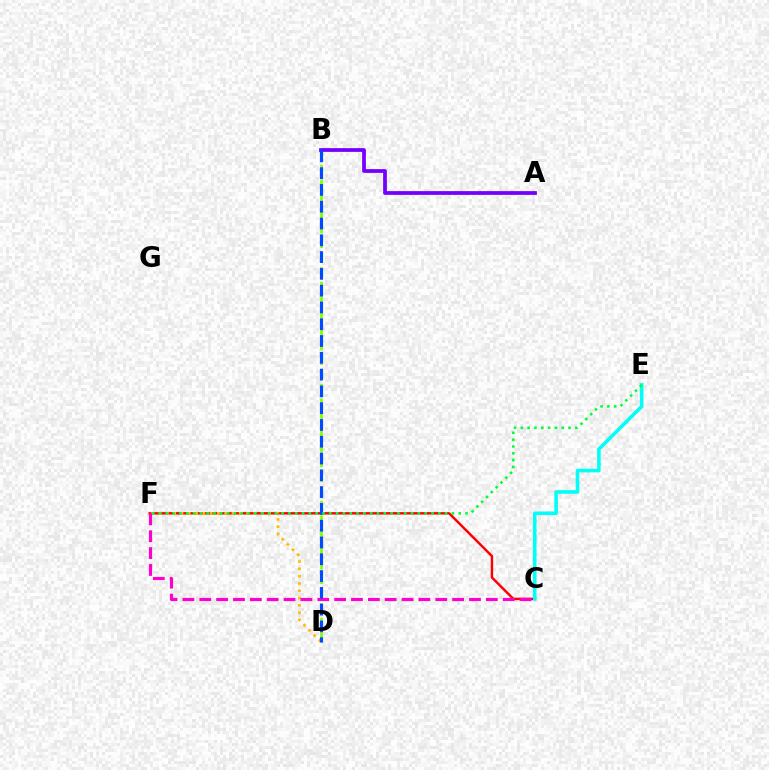{('B', 'D'): [{'color': '#84ff00', 'line_style': 'dashed', 'thickness': 1.98}, {'color': '#004bff', 'line_style': 'dashed', 'thickness': 2.28}], ('C', 'F'): [{'color': '#ff0000', 'line_style': 'solid', 'thickness': 1.75}, {'color': '#ff00cf', 'line_style': 'dashed', 'thickness': 2.29}], ('D', 'F'): [{'color': '#ffbd00', 'line_style': 'dotted', 'thickness': 1.98}], ('C', 'E'): [{'color': '#00fff6', 'line_style': 'solid', 'thickness': 2.59}], ('A', 'B'): [{'color': '#7200ff', 'line_style': 'solid', 'thickness': 2.7}], ('E', 'F'): [{'color': '#00ff39', 'line_style': 'dotted', 'thickness': 1.85}]}